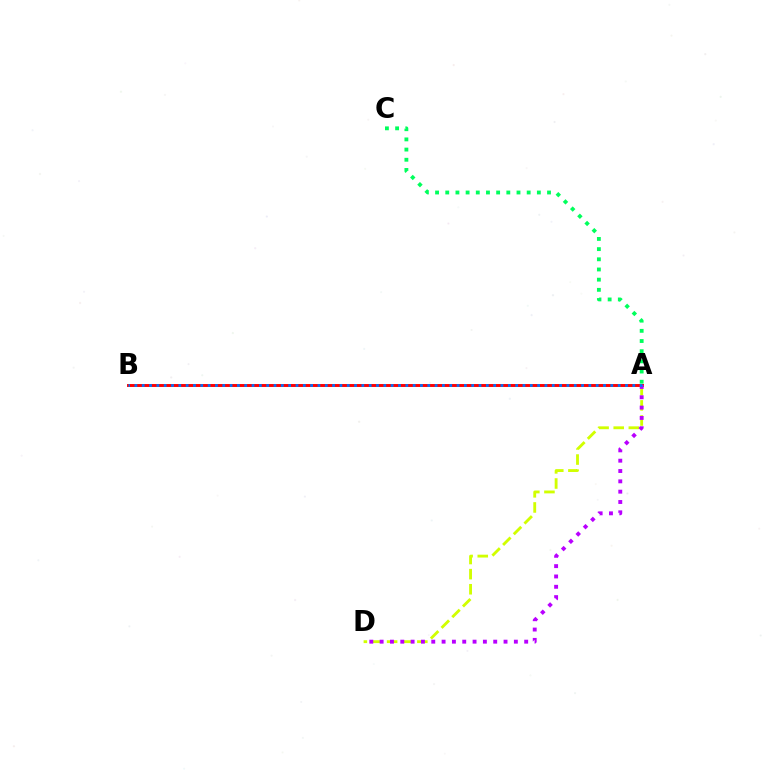{('A', 'B'): [{'color': '#ff0000', 'line_style': 'solid', 'thickness': 2.11}, {'color': '#0074ff', 'line_style': 'dotted', 'thickness': 1.99}], ('A', 'D'): [{'color': '#d1ff00', 'line_style': 'dashed', 'thickness': 2.05}, {'color': '#b900ff', 'line_style': 'dotted', 'thickness': 2.81}], ('A', 'C'): [{'color': '#00ff5c', 'line_style': 'dotted', 'thickness': 2.77}]}